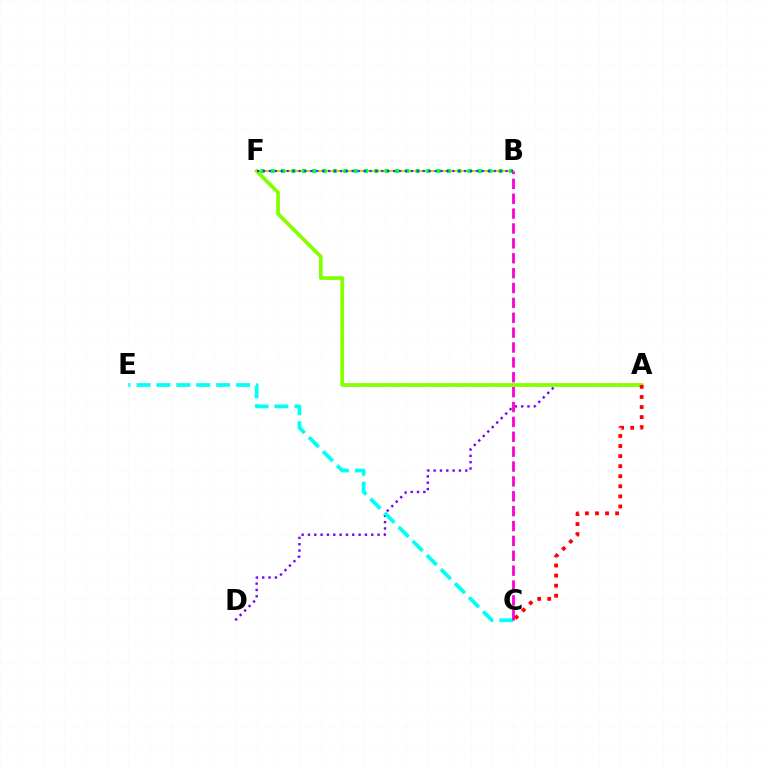{('B', 'F'): [{'color': '#ffbd00', 'line_style': 'solid', 'thickness': 1.52}, {'color': '#00ff39', 'line_style': 'dotted', 'thickness': 2.81}, {'color': '#004bff', 'line_style': 'dotted', 'thickness': 1.61}], ('A', 'D'): [{'color': '#7200ff', 'line_style': 'dotted', 'thickness': 1.72}], ('A', 'F'): [{'color': '#84ff00', 'line_style': 'solid', 'thickness': 2.68}], ('C', 'E'): [{'color': '#00fff6', 'line_style': 'dashed', 'thickness': 2.71}], ('B', 'C'): [{'color': '#ff00cf', 'line_style': 'dashed', 'thickness': 2.02}], ('A', 'C'): [{'color': '#ff0000', 'line_style': 'dotted', 'thickness': 2.73}]}